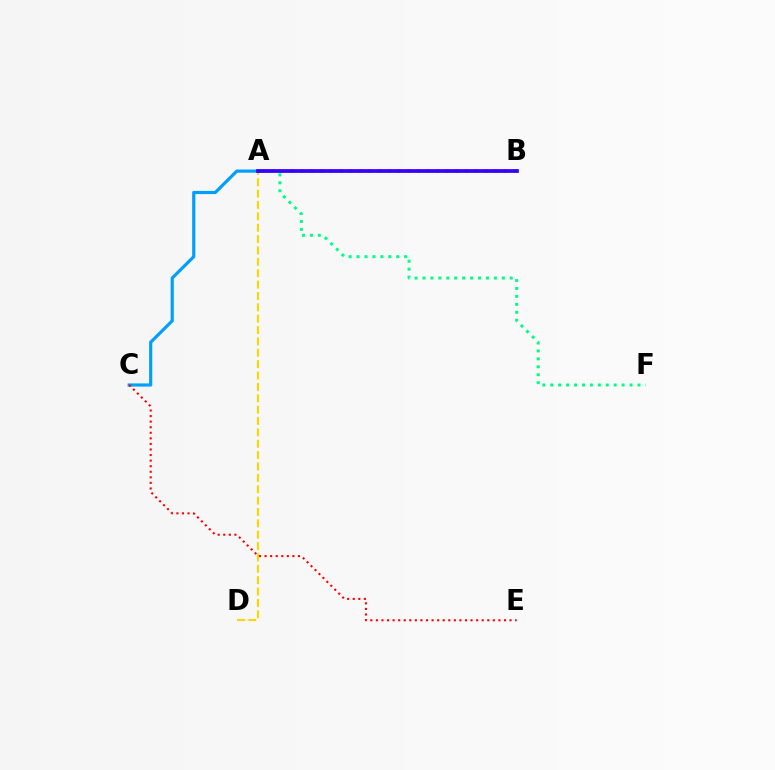{('A', 'F'): [{'color': '#00ff86', 'line_style': 'dotted', 'thickness': 2.16}], ('A', 'B'): [{'color': '#4fff00', 'line_style': 'dotted', 'thickness': 2.63}, {'color': '#ff00ed', 'line_style': 'dotted', 'thickness': 1.52}, {'color': '#3700ff', 'line_style': 'solid', 'thickness': 2.7}], ('A', 'D'): [{'color': '#ffd500', 'line_style': 'dashed', 'thickness': 1.54}], ('A', 'C'): [{'color': '#009eff', 'line_style': 'solid', 'thickness': 2.29}], ('C', 'E'): [{'color': '#ff0000', 'line_style': 'dotted', 'thickness': 1.51}]}